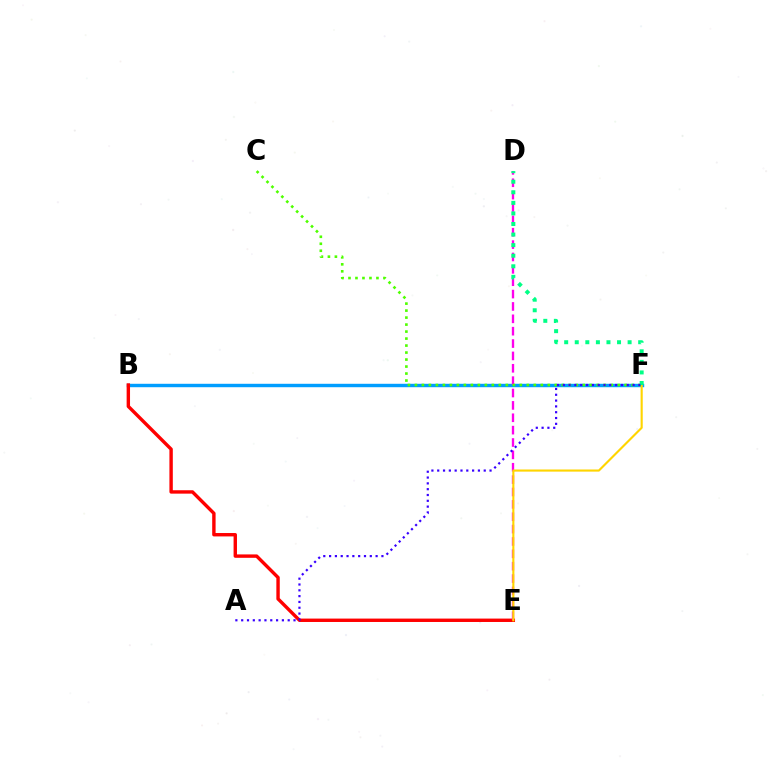{('B', 'F'): [{'color': '#009eff', 'line_style': 'solid', 'thickness': 2.47}], ('B', 'E'): [{'color': '#ff0000', 'line_style': 'solid', 'thickness': 2.45}], ('D', 'E'): [{'color': '#ff00ed', 'line_style': 'dashed', 'thickness': 1.68}], ('E', 'F'): [{'color': '#ffd500', 'line_style': 'solid', 'thickness': 1.53}], ('C', 'F'): [{'color': '#4fff00', 'line_style': 'dotted', 'thickness': 1.9}], ('D', 'F'): [{'color': '#00ff86', 'line_style': 'dotted', 'thickness': 2.87}], ('A', 'F'): [{'color': '#3700ff', 'line_style': 'dotted', 'thickness': 1.58}]}